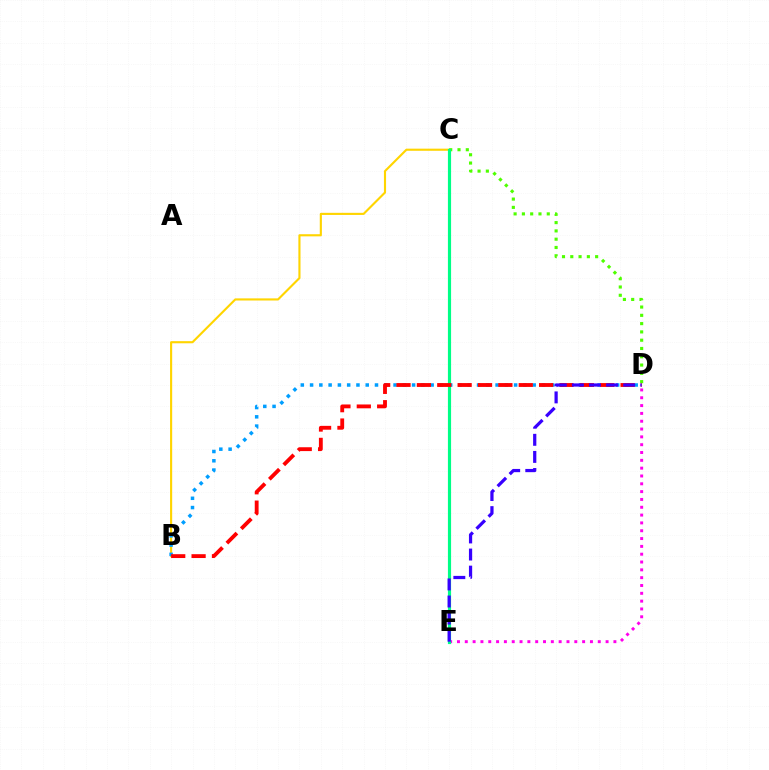{('B', 'C'): [{'color': '#ffd500', 'line_style': 'solid', 'thickness': 1.53}], ('B', 'D'): [{'color': '#009eff', 'line_style': 'dotted', 'thickness': 2.52}, {'color': '#ff0000', 'line_style': 'dashed', 'thickness': 2.77}], ('C', 'D'): [{'color': '#4fff00', 'line_style': 'dotted', 'thickness': 2.25}], ('D', 'E'): [{'color': '#ff00ed', 'line_style': 'dotted', 'thickness': 2.13}, {'color': '#3700ff', 'line_style': 'dashed', 'thickness': 2.32}], ('C', 'E'): [{'color': '#00ff86', 'line_style': 'solid', 'thickness': 2.28}]}